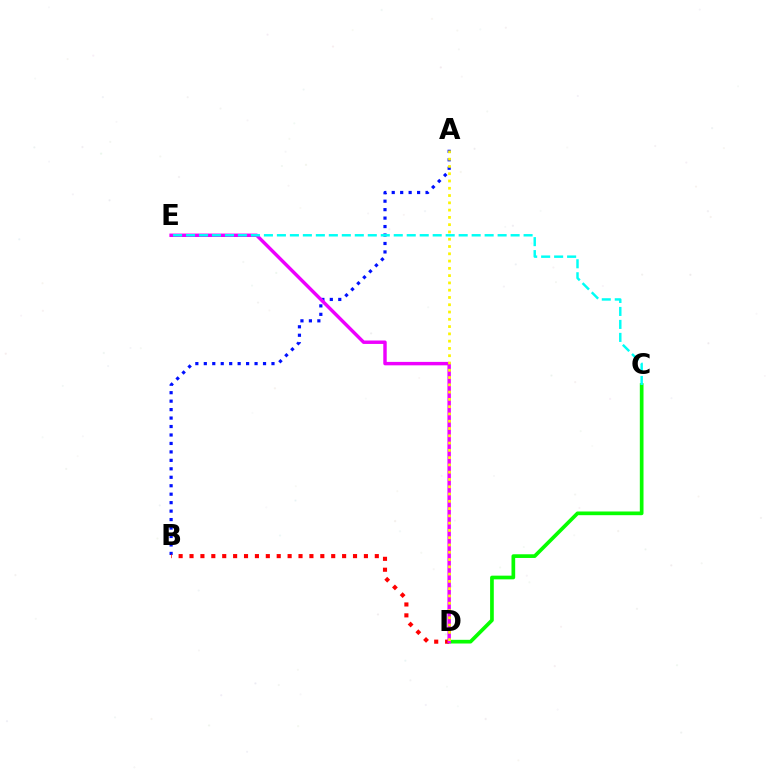{('C', 'D'): [{'color': '#08ff00', 'line_style': 'solid', 'thickness': 2.66}], ('A', 'B'): [{'color': '#0010ff', 'line_style': 'dotted', 'thickness': 2.3}], ('B', 'D'): [{'color': '#ff0000', 'line_style': 'dotted', 'thickness': 2.96}], ('D', 'E'): [{'color': '#ee00ff', 'line_style': 'solid', 'thickness': 2.47}], ('C', 'E'): [{'color': '#00fff6', 'line_style': 'dashed', 'thickness': 1.76}], ('A', 'D'): [{'color': '#fcf500', 'line_style': 'dotted', 'thickness': 1.98}]}